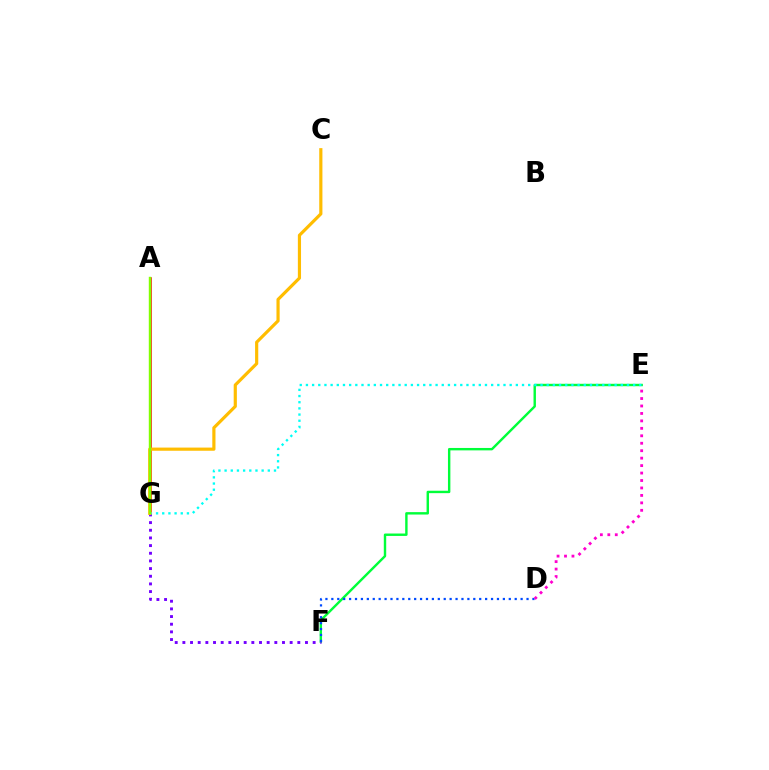{('E', 'F'): [{'color': '#00ff39', 'line_style': 'solid', 'thickness': 1.74}], ('A', 'G'): [{'color': '#ff0000', 'line_style': 'solid', 'thickness': 1.84}, {'color': '#84ff00', 'line_style': 'solid', 'thickness': 1.75}], ('F', 'G'): [{'color': '#7200ff', 'line_style': 'dotted', 'thickness': 2.08}], ('E', 'G'): [{'color': '#00fff6', 'line_style': 'dotted', 'thickness': 1.68}], ('D', 'F'): [{'color': '#004bff', 'line_style': 'dotted', 'thickness': 1.61}], ('D', 'E'): [{'color': '#ff00cf', 'line_style': 'dotted', 'thickness': 2.02}], ('C', 'G'): [{'color': '#ffbd00', 'line_style': 'solid', 'thickness': 2.28}]}